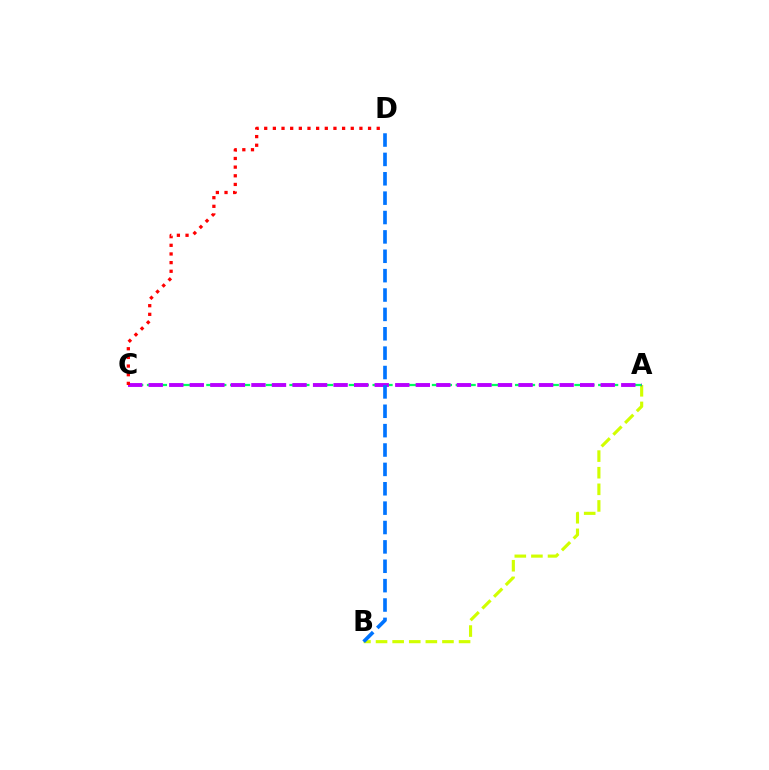{('A', 'B'): [{'color': '#d1ff00', 'line_style': 'dashed', 'thickness': 2.26}], ('A', 'C'): [{'color': '#00ff5c', 'line_style': 'dashed', 'thickness': 1.61}, {'color': '#b900ff', 'line_style': 'dashed', 'thickness': 2.79}], ('B', 'D'): [{'color': '#0074ff', 'line_style': 'dashed', 'thickness': 2.63}], ('C', 'D'): [{'color': '#ff0000', 'line_style': 'dotted', 'thickness': 2.35}]}